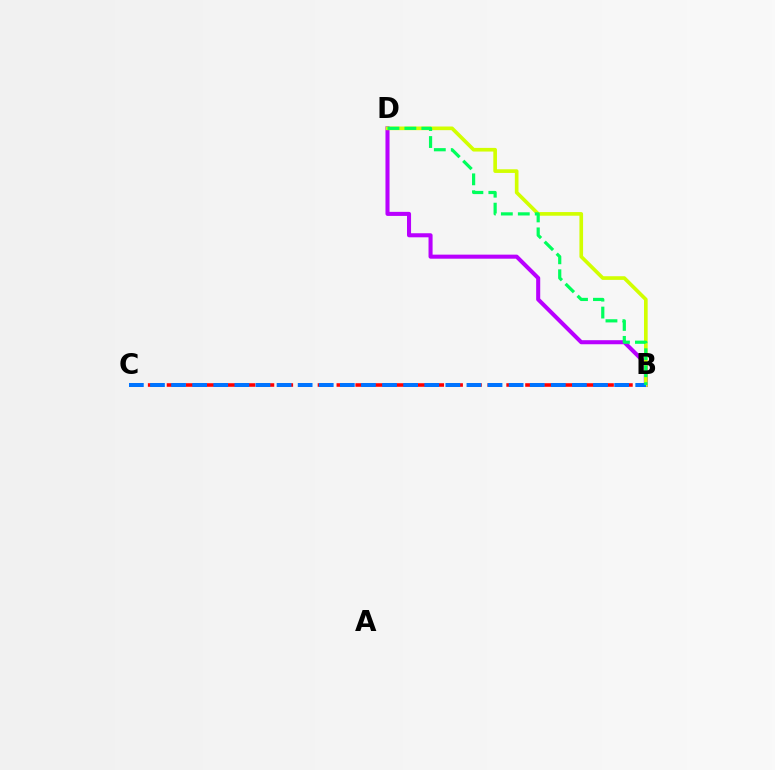{('B', 'D'): [{'color': '#b900ff', 'line_style': 'solid', 'thickness': 2.92}, {'color': '#d1ff00', 'line_style': 'solid', 'thickness': 2.63}, {'color': '#00ff5c', 'line_style': 'dashed', 'thickness': 2.3}], ('B', 'C'): [{'color': '#ff0000', 'line_style': 'dashed', 'thickness': 2.56}, {'color': '#0074ff', 'line_style': 'dashed', 'thickness': 2.87}]}